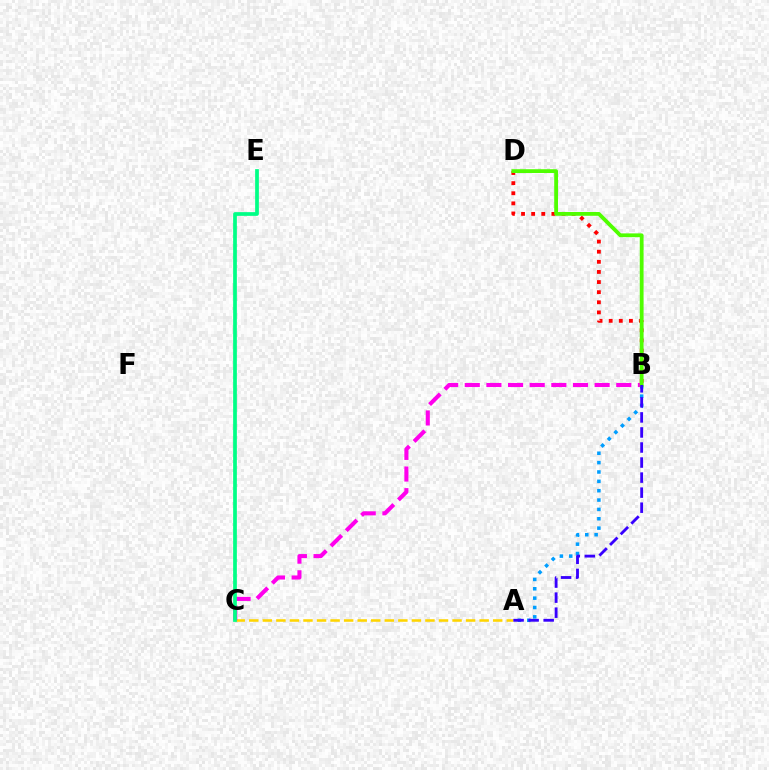{('A', 'C'): [{'color': '#ffd500', 'line_style': 'dashed', 'thickness': 1.84}], ('A', 'B'): [{'color': '#009eff', 'line_style': 'dotted', 'thickness': 2.54}, {'color': '#3700ff', 'line_style': 'dashed', 'thickness': 2.04}], ('B', 'D'): [{'color': '#ff0000', 'line_style': 'dotted', 'thickness': 2.75}, {'color': '#4fff00', 'line_style': 'solid', 'thickness': 2.73}], ('B', 'C'): [{'color': '#ff00ed', 'line_style': 'dashed', 'thickness': 2.94}], ('C', 'E'): [{'color': '#00ff86', 'line_style': 'solid', 'thickness': 2.68}]}